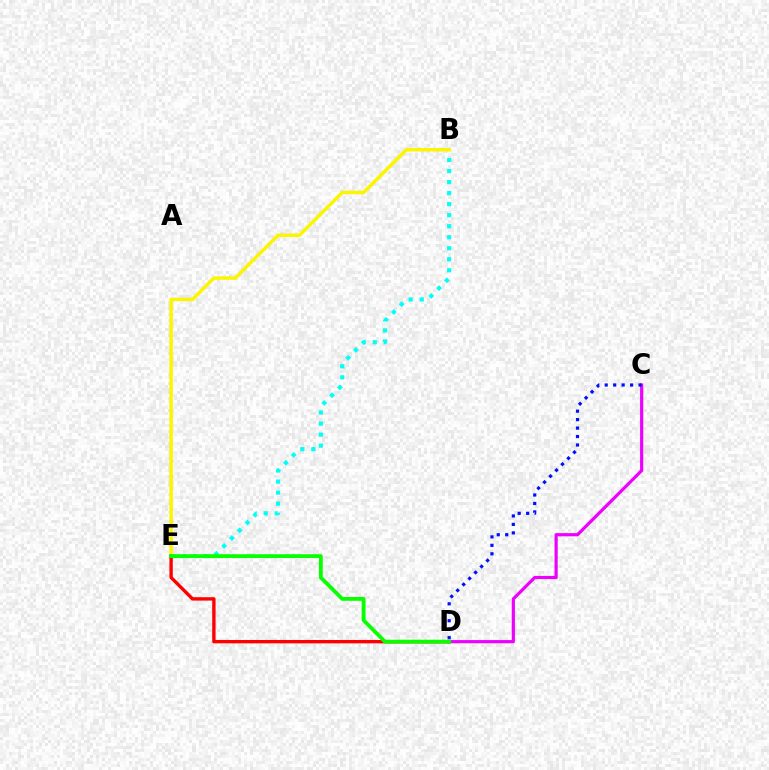{('C', 'D'): [{'color': '#ee00ff', 'line_style': 'solid', 'thickness': 2.29}, {'color': '#0010ff', 'line_style': 'dotted', 'thickness': 2.3}], ('B', 'E'): [{'color': '#00fff6', 'line_style': 'dotted', 'thickness': 3.0}, {'color': '#fcf500', 'line_style': 'solid', 'thickness': 2.49}], ('D', 'E'): [{'color': '#ff0000', 'line_style': 'solid', 'thickness': 2.42}, {'color': '#08ff00', 'line_style': 'solid', 'thickness': 2.75}]}